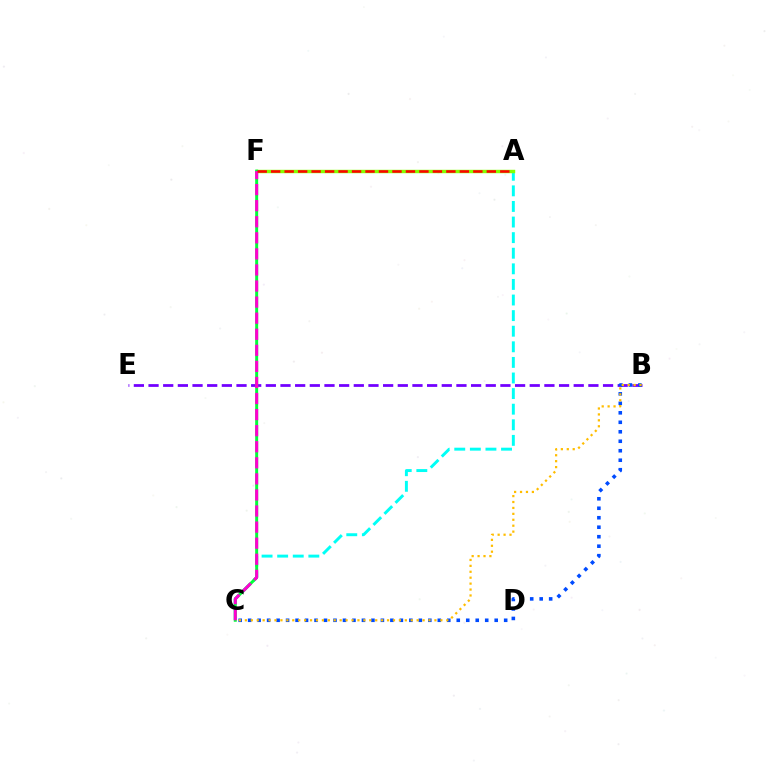{('A', 'C'): [{'color': '#00fff6', 'line_style': 'dashed', 'thickness': 2.12}], ('B', 'E'): [{'color': '#7200ff', 'line_style': 'dashed', 'thickness': 1.99}], ('A', 'F'): [{'color': '#84ff00', 'line_style': 'solid', 'thickness': 2.46}, {'color': '#ff0000', 'line_style': 'dashed', 'thickness': 1.83}], ('B', 'C'): [{'color': '#004bff', 'line_style': 'dotted', 'thickness': 2.58}, {'color': '#ffbd00', 'line_style': 'dotted', 'thickness': 1.61}], ('C', 'F'): [{'color': '#00ff39', 'line_style': 'solid', 'thickness': 2.14}, {'color': '#ff00cf', 'line_style': 'dashed', 'thickness': 2.18}]}